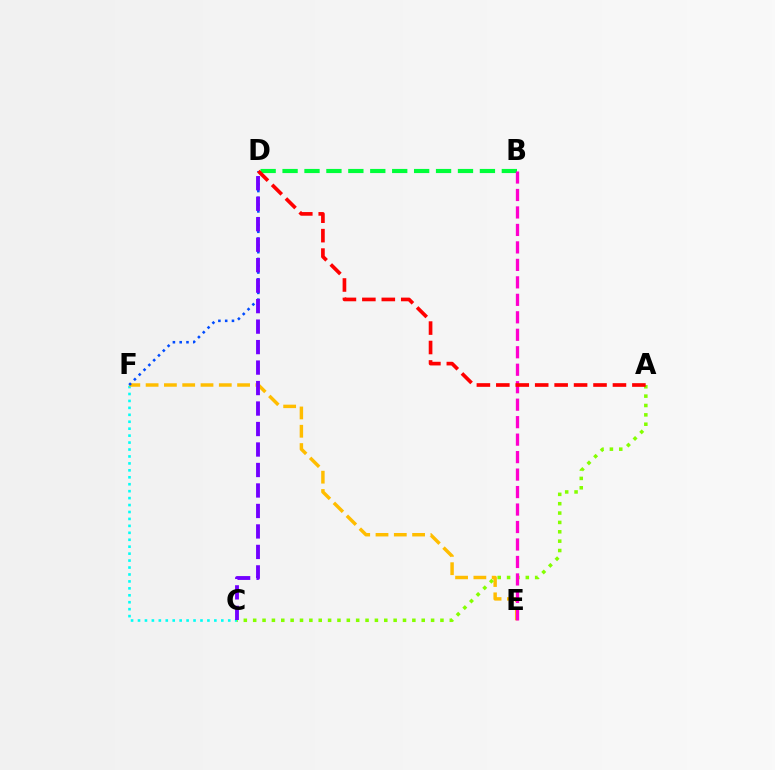{('C', 'F'): [{'color': '#00fff6', 'line_style': 'dotted', 'thickness': 1.89}], ('E', 'F'): [{'color': '#ffbd00', 'line_style': 'dashed', 'thickness': 2.49}], ('A', 'C'): [{'color': '#84ff00', 'line_style': 'dotted', 'thickness': 2.54}], ('D', 'F'): [{'color': '#004bff', 'line_style': 'dotted', 'thickness': 1.84}], ('B', 'D'): [{'color': '#00ff39', 'line_style': 'dashed', 'thickness': 2.98}], ('B', 'E'): [{'color': '#ff00cf', 'line_style': 'dashed', 'thickness': 2.37}], ('A', 'D'): [{'color': '#ff0000', 'line_style': 'dashed', 'thickness': 2.64}], ('C', 'D'): [{'color': '#7200ff', 'line_style': 'dashed', 'thickness': 2.78}]}